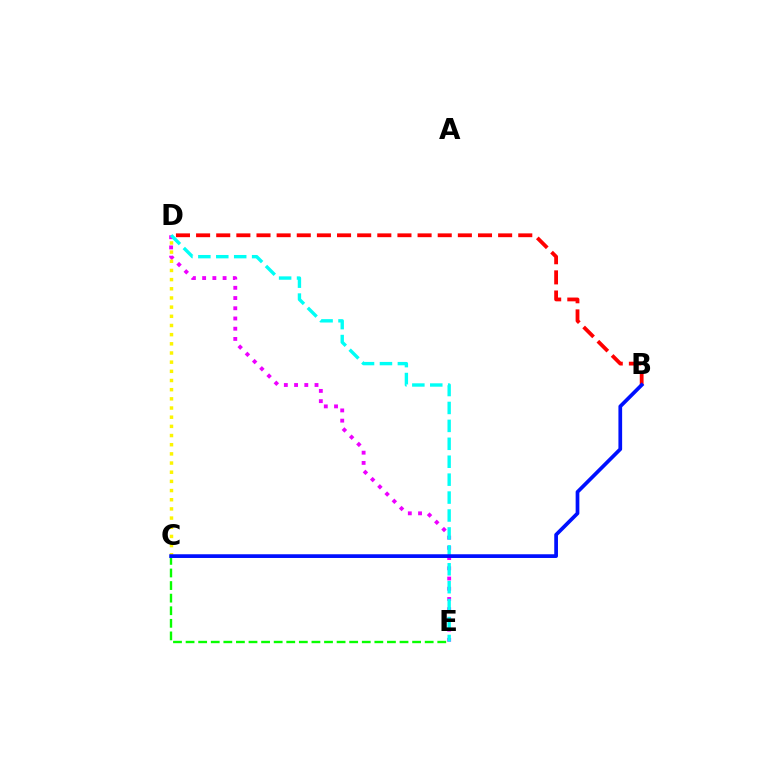{('D', 'E'): [{'color': '#ee00ff', 'line_style': 'dotted', 'thickness': 2.78}, {'color': '#00fff6', 'line_style': 'dashed', 'thickness': 2.44}], ('C', 'E'): [{'color': '#08ff00', 'line_style': 'dashed', 'thickness': 1.71}], ('B', 'D'): [{'color': '#ff0000', 'line_style': 'dashed', 'thickness': 2.74}], ('C', 'D'): [{'color': '#fcf500', 'line_style': 'dotted', 'thickness': 2.49}], ('B', 'C'): [{'color': '#0010ff', 'line_style': 'solid', 'thickness': 2.67}]}